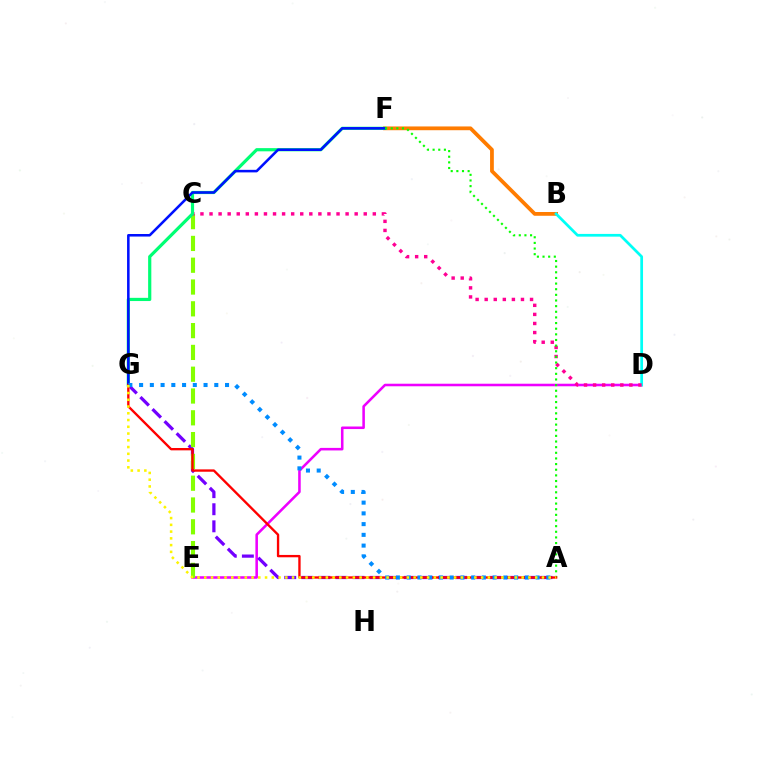{('B', 'F'): [{'color': '#ff7c00', 'line_style': 'solid', 'thickness': 2.71}], ('D', 'E'): [{'color': '#ee00ff', 'line_style': 'solid', 'thickness': 1.84}], ('A', 'G'): [{'color': '#7200ff', 'line_style': 'dashed', 'thickness': 2.32}, {'color': '#ff0000', 'line_style': 'solid', 'thickness': 1.69}, {'color': '#008cff', 'line_style': 'dotted', 'thickness': 2.92}, {'color': '#fcf500', 'line_style': 'dotted', 'thickness': 1.83}], ('C', 'E'): [{'color': '#84ff00', 'line_style': 'dashed', 'thickness': 2.96}], ('B', 'D'): [{'color': '#00fff6', 'line_style': 'solid', 'thickness': 1.97}], ('C', 'D'): [{'color': '#ff0094', 'line_style': 'dotted', 'thickness': 2.46}], ('F', 'G'): [{'color': '#00ff74', 'line_style': 'solid', 'thickness': 2.3}, {'color': '#0010ff', 'line_style': 'solid', 'thickness': 1.84}], ('A', 'F'): [{'color': '#08ff00', 'line_style': 'dotted', 'thickness': 1.53}]}